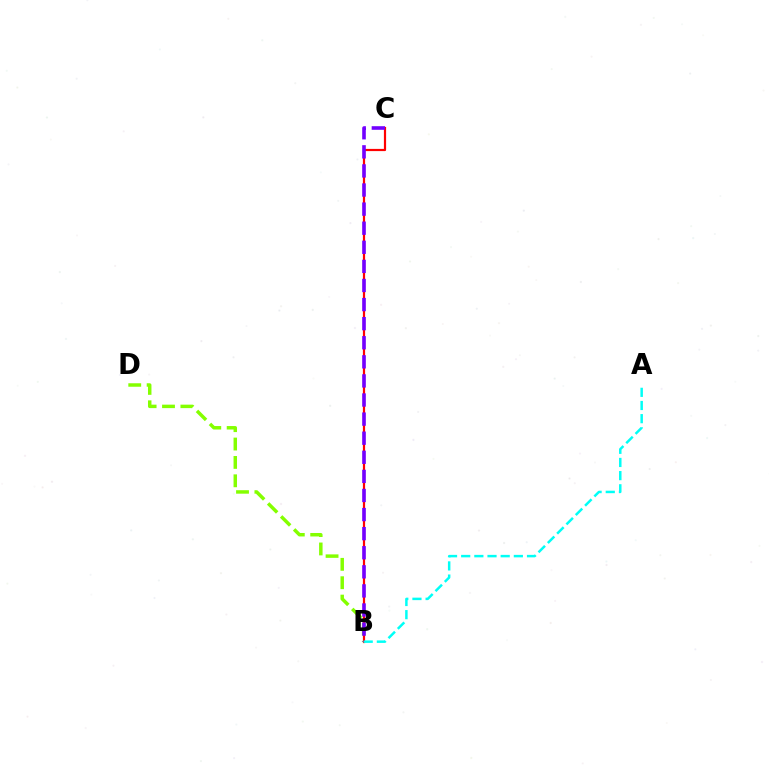{('B', 'D'): [{'color': '#84ff00', 'line_style': 'dashed', 'thickness': 2.5}], ('B', 'C'): [{'color': '#ff0000', 'line_style': 'solid', 'thickness': 1.59}, {'color': '#7200ff', 'line_style': 'dashed', 'thickness': 2.59}], ('A', 'B'): [{'color': '#00fff6', 'line_style': 'dashed', 'thickness': 1.79}]}